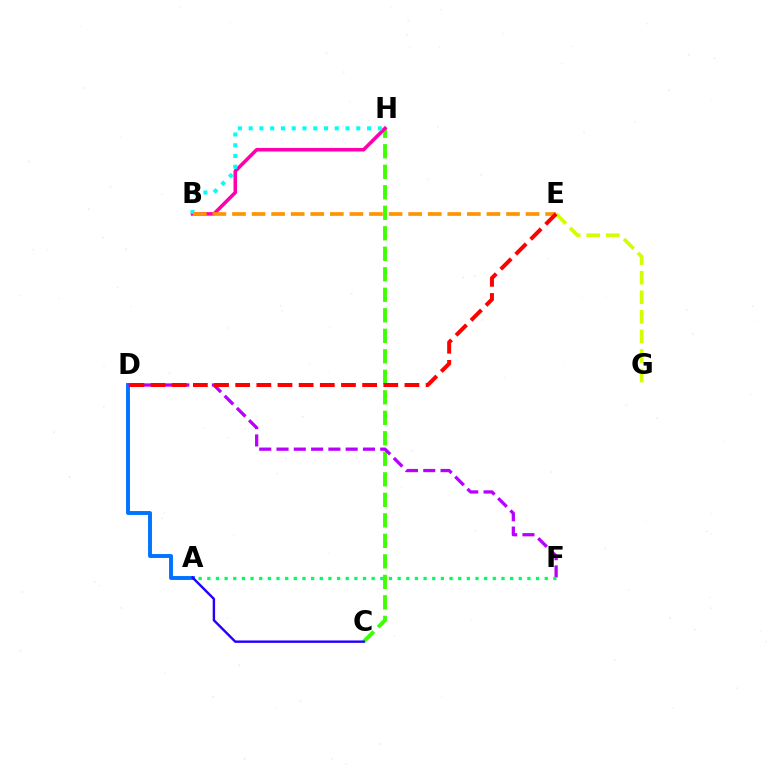{('E', 'G'): [{'color': '#d1ff00', 'line_style': 'dashed', 'thickness': 2.66}], ('C', 'H'): [{'color': '#3dff00', 'line_style': 'dashed', 'thickness': 2.79}], ('B', 'H'): [{'color': '#ff00ac', 'line_style': 'solid', 'thickness': 2.56}, {'color': '#00fff6', 'line_style': 'dotted', 'thickness': 2.92}], ('A', 'D'): [{'color': '#0074ff', 'line_style': 'solid', 'thickness': 2.81}], ('A', 'C'): [{'color': '#2500ff', 'line_style': 'solid', 'thickness': 1.74}], ('B', 'E'): [{'color': '#ff9400', 'line_style': 'dashed', 'thickness': 2.66}], ('D', 'F'): [{'color': '#b900ff', 'line_style': 'dashed', 'thickness': 2.35}], ('D', 'E'): [{'color': '#ff0000', 'line_style': 'dashed', 'thickness': 2.87}], ('A', 'F'): [{'color': '#00ff5c', 'line_style': 'dotted', 'thickness': 2.35}]}